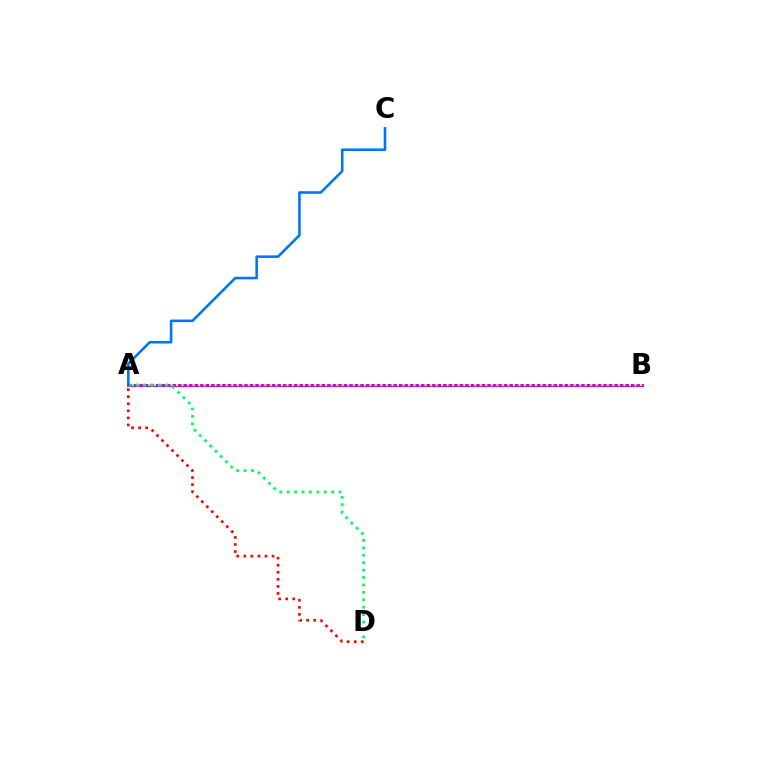{('A', 'B'): [{'color': '#b900ff', 'line_style': 'solid', 'thickness': 2.07}, {'color': '#d1ff00', 'line_style': 'dotted', 'thickness': 1.5}], ('A', 'D'): [{'color': '#ff0000', 'line_style': 'dotted', 'thickness': 1.92}, {'color': '#00ff5c', 'line_style': 'dotted', 'thickness': 2.02}], ('A', 'C'): [{'color': '#0074ff', 'line_style': 'solid', 'thickness': 1.85}]}